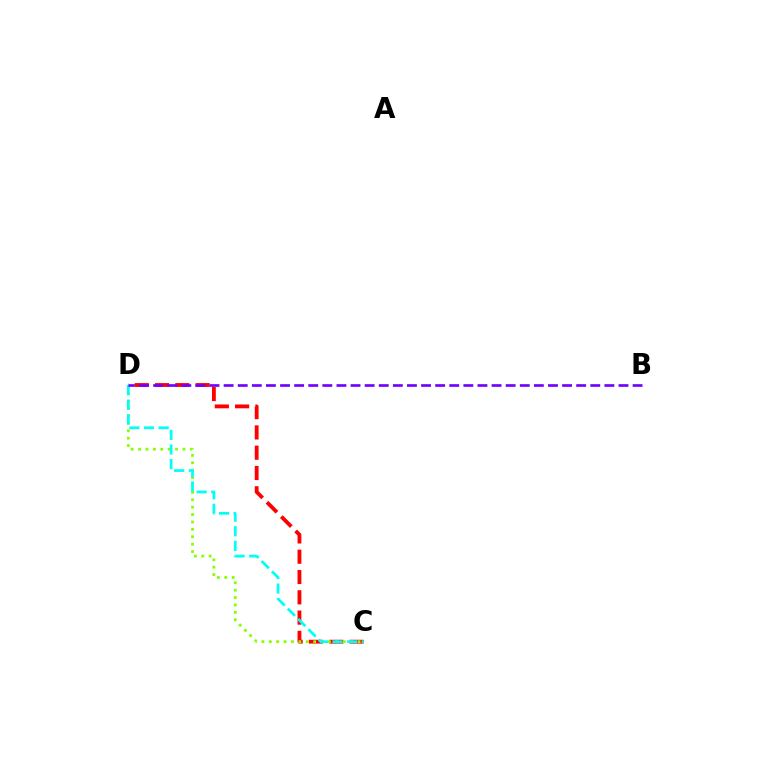{('C', 'D'): [{'color': '#ff0000', 'line_style': 'dashed', 'thickness': 2.76}, {'color': '#84ff00', 'line_style': 'dotted', 'thickness': 2.01}, {'color': '#00fff6', 'line_style': 'dashed', 'thickness': 1.98}], ('B', 'D'): [{'color': '#7200ff', 'line_style': 'dashed', 'thickness': 1.92}]}